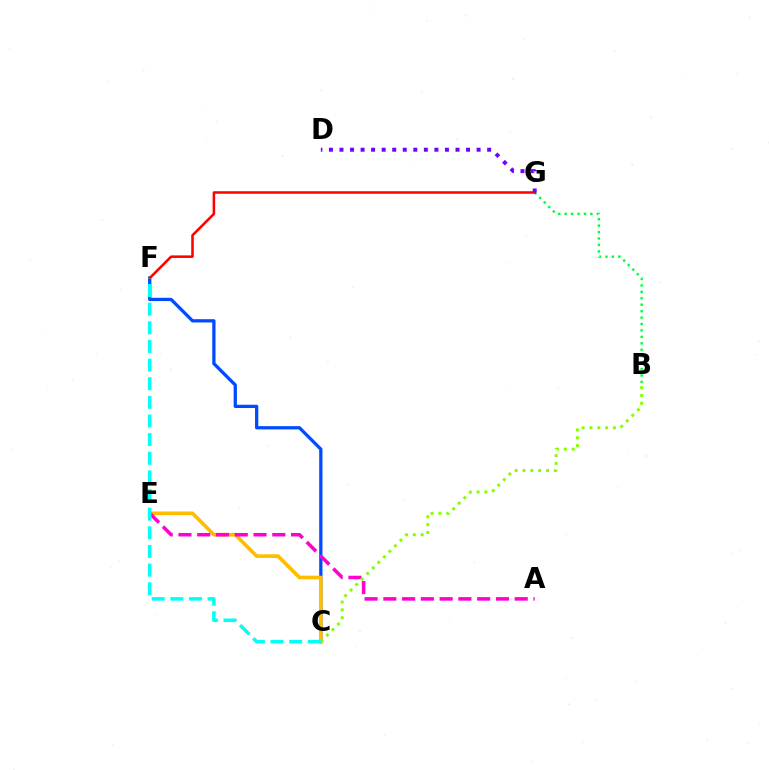{('C', 'F'): [{'color': '#004bff', 'line_style': 'solid', 'thickness': 2.36}, {'color': '#00fff6', 'line_style': 'dashed', 'thickness': 2.53}], ('C', 'E'): [{'color': '#ffbd00', 'line_style': 'solid', 'thickness': 2.65}], ('A', 'E'): [{'color': '#ff00cf', 'line_style': 'dashed', 'thickness': 2.55}], ('B', 'G'): [{'color': '#00ff39', 'line_style': 'dotted', 'thickness': 1.75}], ('F', 'G'): [{'color': '#ff0000', 'line_style': 'solid', 'thickness': 1.84}], ('D', 'G'): [{'color': '#7200ff', 'line_style': 'dotted', 'thickness': 2.87}], ('B', 'C'): [{'color': '#84ff00', 'line_style': 'dotted', 'thickness': 2.13}]}